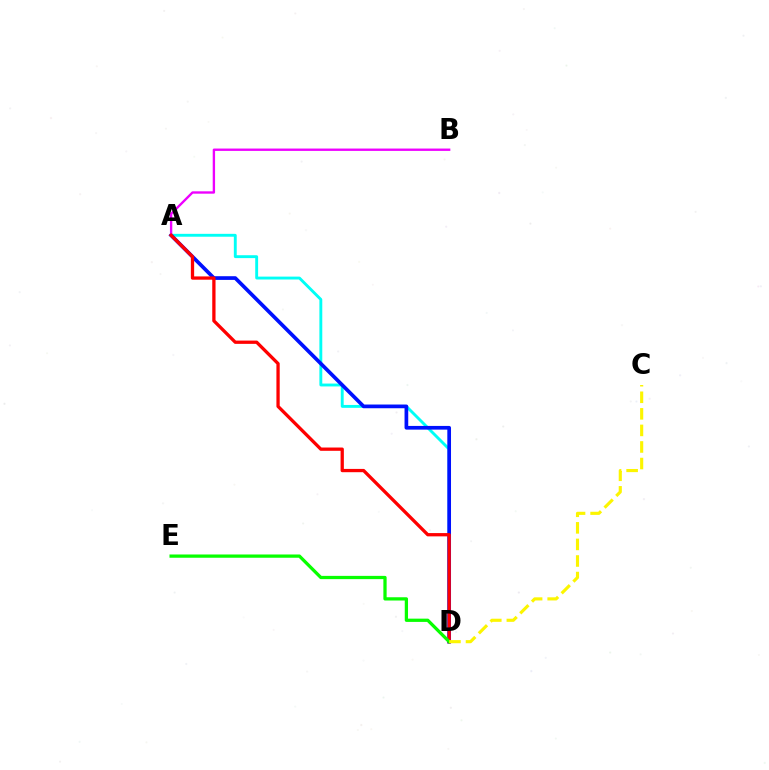{('A', 'D'): [{'color': '#00fff6', 'line_style': 'solid', 'thickness': 2.08}, {'color': '#0010ff', 'line_style': 'solid', 'thickness': 2.66}, {'color': '#ff0000', 'line_style': 'solid', 'thickness': 2.37}], ('A', 'B'): [{'color': '#ee00ff', 'line_style': 'solid', 'thickness': 1.7}], ('D', 'E'): [{'color': '#08ff00', 'line_style': 'solid', 'thickness': 2.35}], ('C', 'D'): [{'color': '#fcf500', 'line_style': 'dashed', 'thickness': 2.25}]}